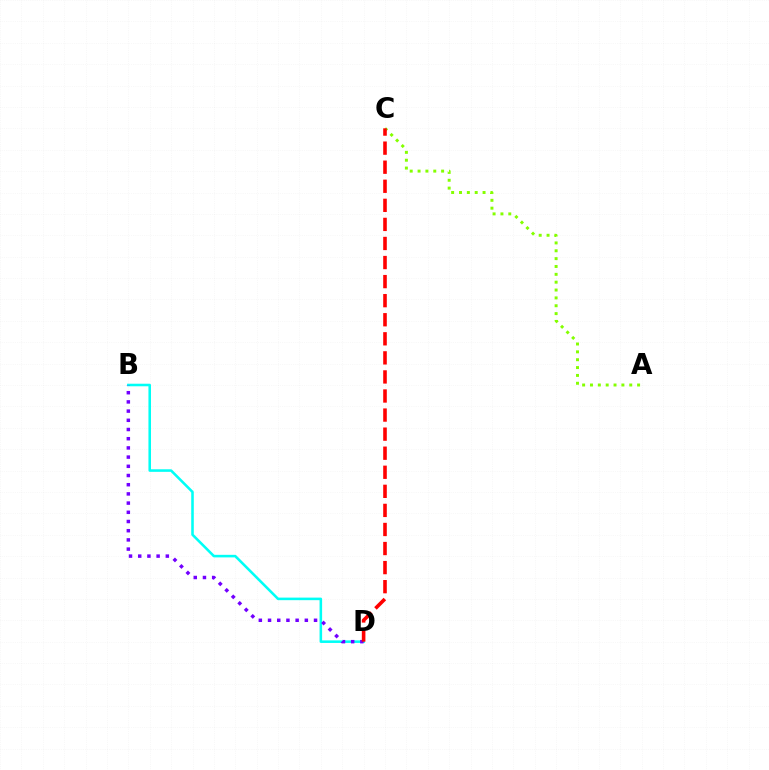{('A', 'C'): [{'color': '#84ff00', 'line_style': 'dotted', 'thickness': 2.13}], ('B', 'D'): [{'color': '#00fff6', 'line_style': 'solid', 'thickness': 1.85}, {'color': '#7200ff', 'line_style': 'dotted', 'thickness': 2.5}], ('C', 'D'): [{'color': '#ff0000', 'line_style': 'dashed', 'thickness': 2.59}]}